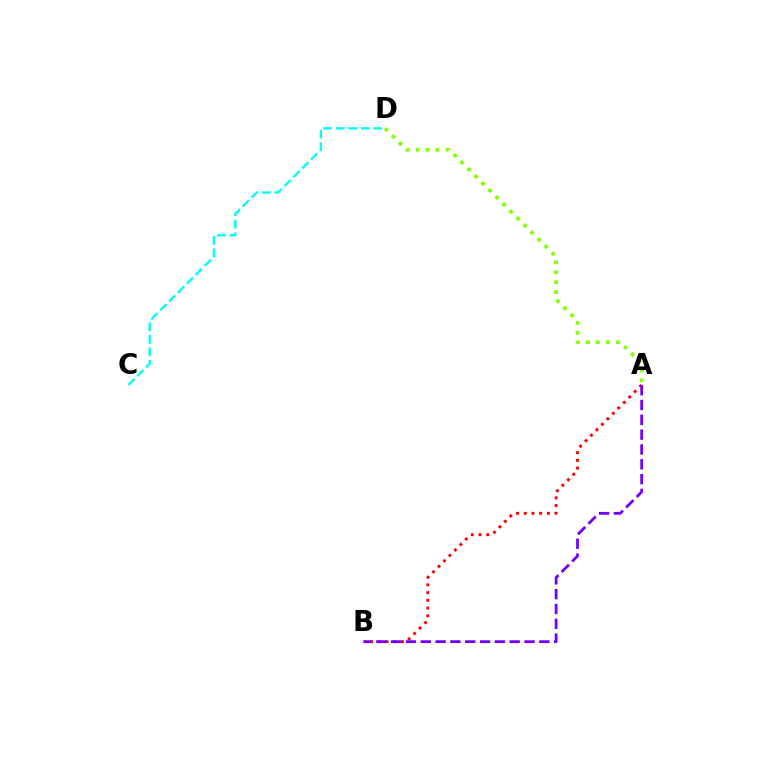{('A', 'B'): [{'color': '#ff0000', 'line_style': 'dotted', 'thickness': 2.1}, {'color': '#7200ff', 'line_style': 'dashed', 'thickness': 2.01}], ('C', 'D'): [{'color': '#00fff6', 'line_style': 'dashed', 'thickness': 1.7}], ('A', 'D'): [{'color': '#84ff00', 'line_style': 'dotted', 'thickness': 2.69}]}